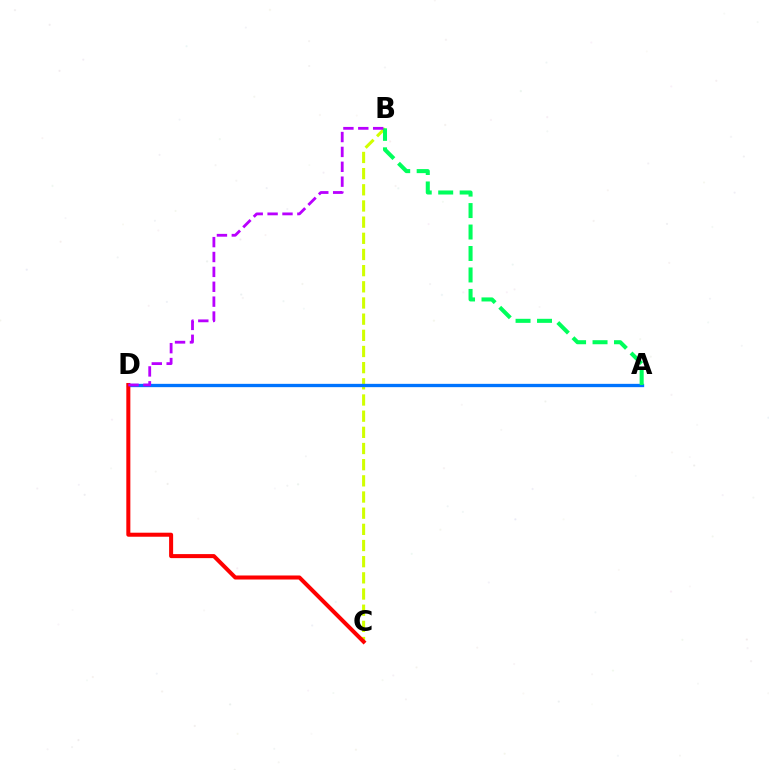{('B', 'C'): [{'color': '#d1ff00', 'line_style': 'dashed', 'thickness': 2.2}], ('A', 'D'): [{'color': '#0074ff', 'line_style': 'solid', 'thickness': 2.39}], ('C', 'D'): [{'color': '#ff0000', 'line_style': 'solid', 'thickness': 2.9}], ('A', 'B'): [{'color': '#00ff5c', 'line_style': 'dashed', 'thickness': 2.92}], ('B', 'D'): [{'color': '#b900ff', 'line_style': 'dashed', 'thickness': 2.02}]}